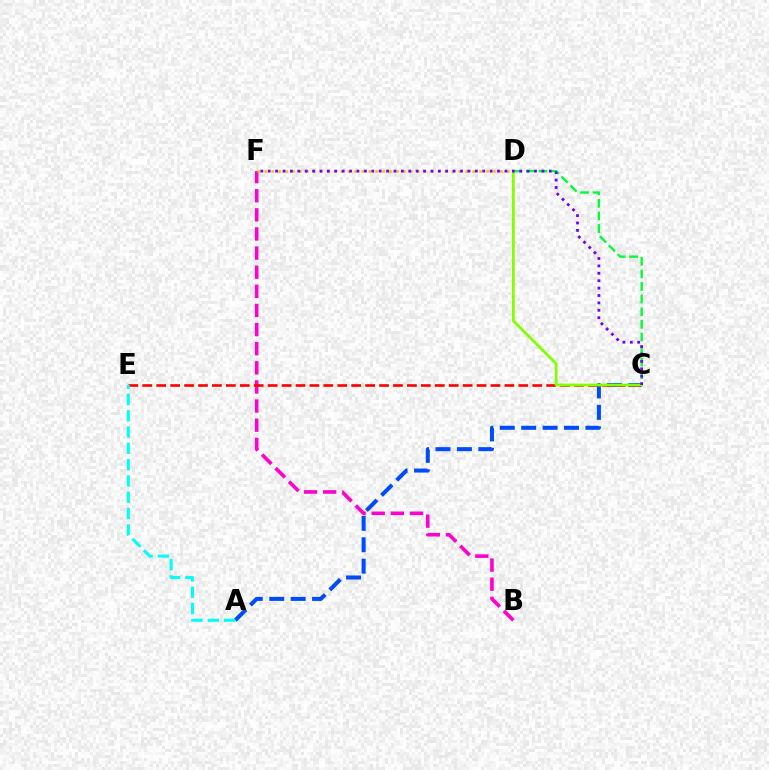{('B', 'F'): [{'color': '#ff00cf', 'line_style': 'dashed', 'thickness': 2.6}], ('A', 'C'): [{'color': '#004bff', 'line_style': 'dashed', 'thickness': 2.91}], ('C', 'E'): [{'color': '#ff0000', 'line_style': 'dashed', 'thickness': 1.89}], ('C', 'D'): [{'color': '#00ff39', 'line_style': 'dashed', 'thickness': 1.71}, {'color': '#84ff00', 'line_style': 'solid', 'thickness': 2.01}], ('D', 'F'): [{'color': '#ffbd00', 'line_style': 'dotted', 'thickness': 1.88}], ('C', 'F'): [{'color': '#7200ff', 'line_style': 'dotted', 'thickness': 2.01}], ('A', 'E'): [{'color': '#00fff6', 'line_style': 'dashed', 'thickness': 2.21}]}